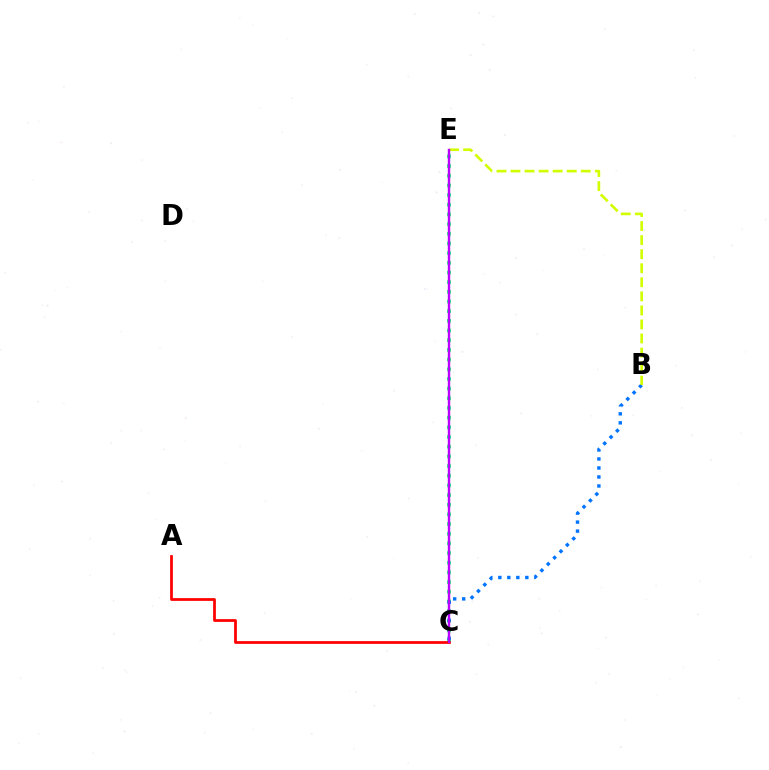{('C', 'E'): [{'color': '#00ff5c', 'line_style': 'dotted', 'thickness': 2.63}, {'color': '#b900ff', 'line_style': 'solid', 'thickness': 1.75}], ('A', 'C'): [{'color': '#ff0000', 'line_style': 'solid', 'thickness': 1.98}], ('B', 'C'): [{'color': '#0074ff', 'line_style': 'dotted', 'thickness': 2.45}], ('B', 'E'): [{'color': '#d1ff00', 'line_style': 'dashed', 'thickness': 1.91}]}